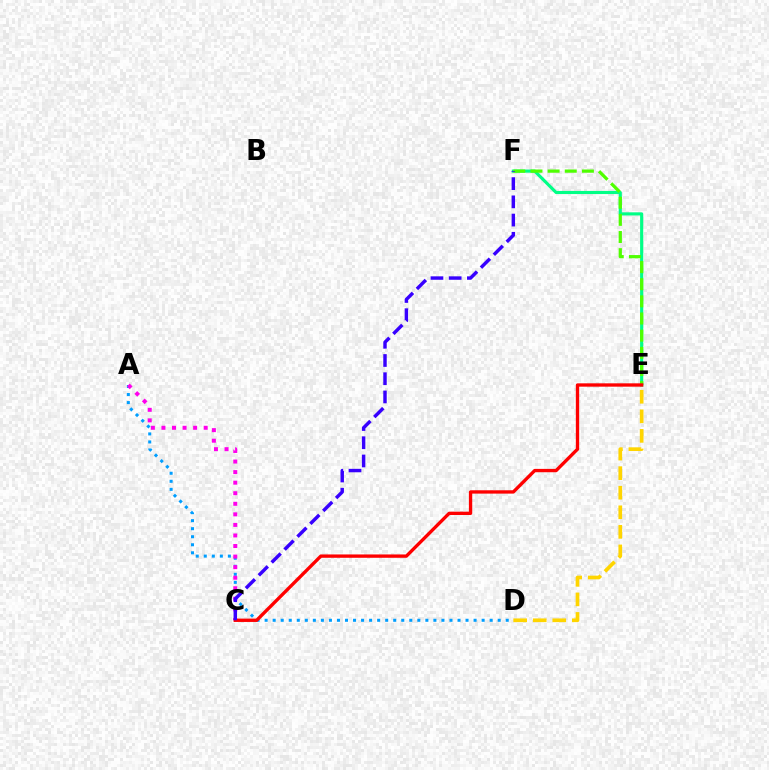{('A', 'D'): [{'color': '#009eff', 'line_style': 'dotted', 'thickness': 2.18}], ('E', 'F'): [{'color': '#00ff86', 'line_style': 'solid', 'thickness': 2.25}, {'color': '#4fff00', 'line_style': 'dashed', 'thickness': 2.33}], ('A', 'C'): [{'color': '#ff00ed', 'line_style': 'dotted', 'thickness': 2.87}], ('C', 'E'): [{'color': '#ff0000', 'line_style': 'solid', 'thickness': 2.4}], ('C', 'F'): [{'color': '#3700ff', 'line_style': 'dashed', 'thickness': 2.48}], ('D', 'E'): [{'color': '#ffd500', 'line_style': 'dashed', 'thickness': 2.66}]}